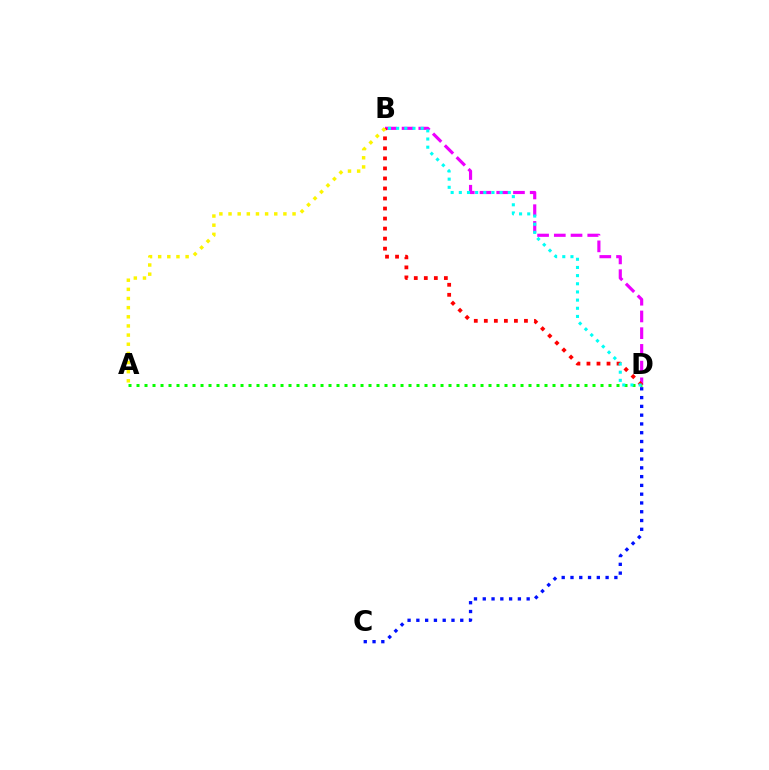{('B', 'D'): [{'color': '#ee00ff', 'line_style': 'dashed', 'thickness': 2.27}, {'color': '#ff0000', 'line_style': 'dotted', 'thickness': 2.73}, {'color': '#00fff6', 'line_style': 'dotted', 'thickness': 2.22}], ('A', 'D'): [{'color': '#08ff00', 'line_style': 'dotted', 'thickness': 2.17}], ('A', 'B'): [{'color': '#fcf500', 'line_style': 'dotted', 'thickness': 2.48}], ('C', 'D'): [{'color': '#0010ff', 'line_style': 'dotted', 'thickness': 2.39}]}